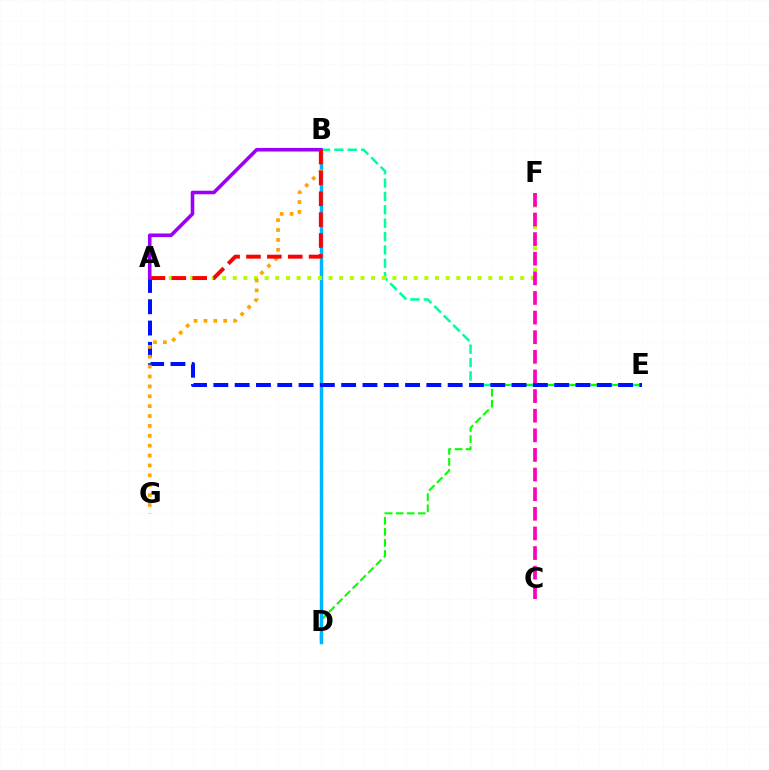{('B', 'E'): [{'color': '#00ff9d', 'line_style': 'dashed', 'thickness': 1.82}], ('D', 'E'): [{'color': '#08ff00', 'line_style': 'dashed', 'thickness': 1.5}], ('B', 'D'): [{'color': '#00b5ff', 'line_style': 'solid', 'thickness': 2.49}], ('A', 'F'): [{'color': '#b3ff00', 'line_style': 'dotted', 'thickness': 2.89}], ('A', 'E'): [{'color': '#0010ff', 'line_style': 'dashed', 'thickness': 2.89}], ('C', 'F'): [{'color': '#ff00bd', 'line_style': 'dashed', 'thickness': 2.67}], ('B', 'G'): [{'color': '#ffa500', 'line_style': 'dotted', 'thickness': 2.69}], ('A', 'B'): [{'color': '#9b00ff', 'line_style': 'solid', 'thickness': 2.58}, {'color': '#ff0000', 'line_style': 'dashed', 'thickness': 2.84}]}